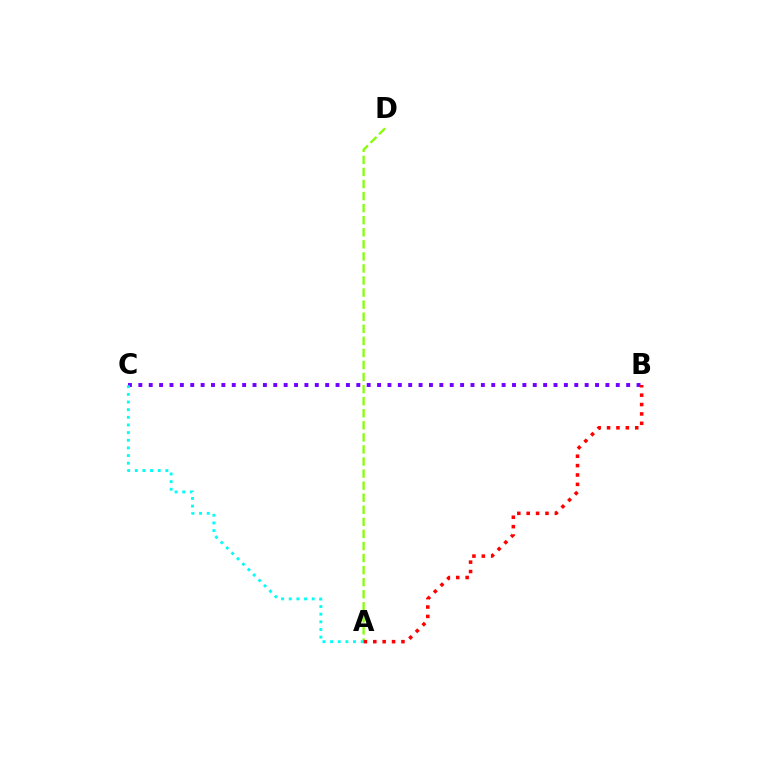{('B', 'C'): [{'color': '#7200ff', 'line_style': 'dotted', 'thickness': 2.82}], ('A', 'D'): [{'color': '#84ff00', 'line_style': 'dashed', 'thickness': 1.64}], ('A', 'C'): [{'color': '#00fff6', 'line_style': 'dotted', 'thickness': 2.08}], ('A', 'B'): [{'color': '#ff0000', 'line_style': 'dotted', 'thickness': 2.55}]}